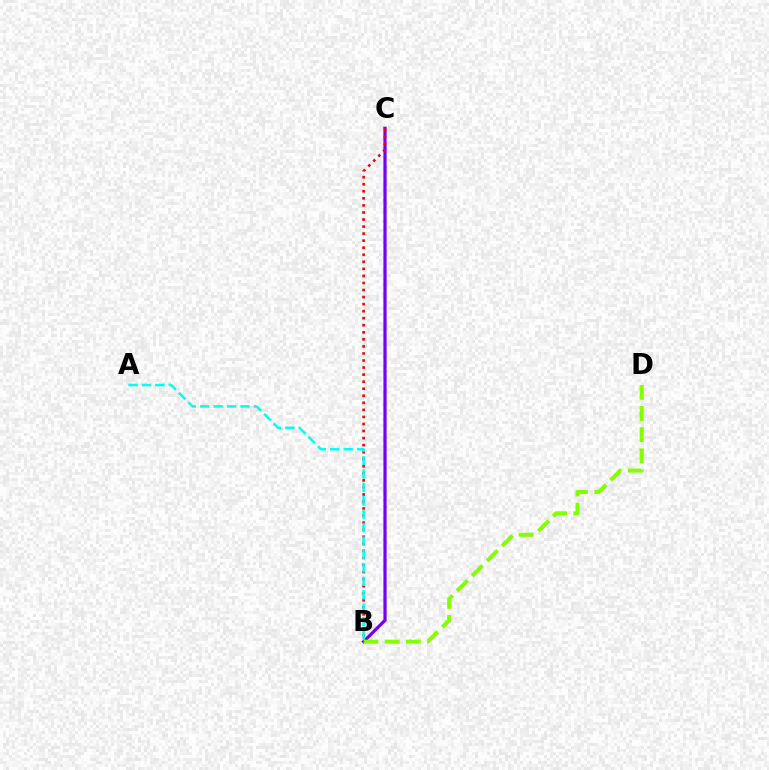{('B', 'C'): [{'color': '#7200ff', 'line_style': 'solid', 'thickness': 2.31}, {'color': '#ff0000', 'line_style': 'dotted', 'thickness': 1.92}], ('B', 'D'): [{'color': '#84ff00', 'line_style': 'dashed', 'thickness': 2.88}], ('A', 'B'): [{'color': '#00fff6', 'line_style': 'dashed', 'thickness': 1.82}]}